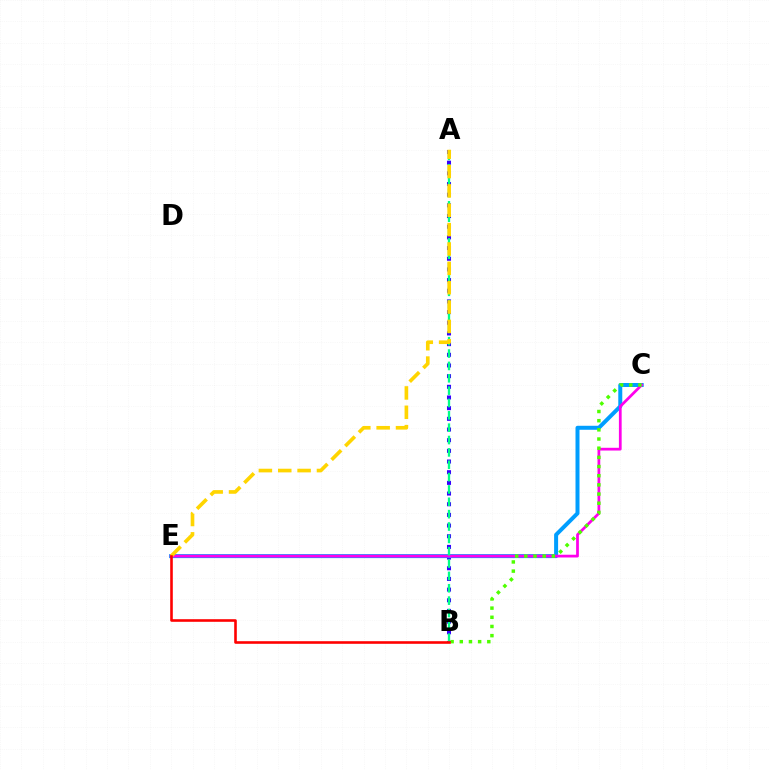{('A', 'B'): [{'color': '#3700ff', 'line_style': 'dotted', 'thickness': 2.9}, {'color': '#00ff86', 'line_style': 'dashed', 'thickness': 1.68}], ('C', 'E'): [{'color': '#009eff', 'line_style': 'solid', 'thickness': 2.87}, {'color': '#ff00ed', 'line_style': 'solid', 'thickness': 1.98}], ('B', 'C'): [{'color': '#4fff00', 'line_style': 'dotted', 'thickness': 2.49}], ('A', 'E'): [{'color': '#ffd500', 'line_style': 'dashed', 'thickness': 2.63}], ('B', 'E'): [{'color': '#ff0000', 'line_style': 'solid', 'thickness': 1.87}]}